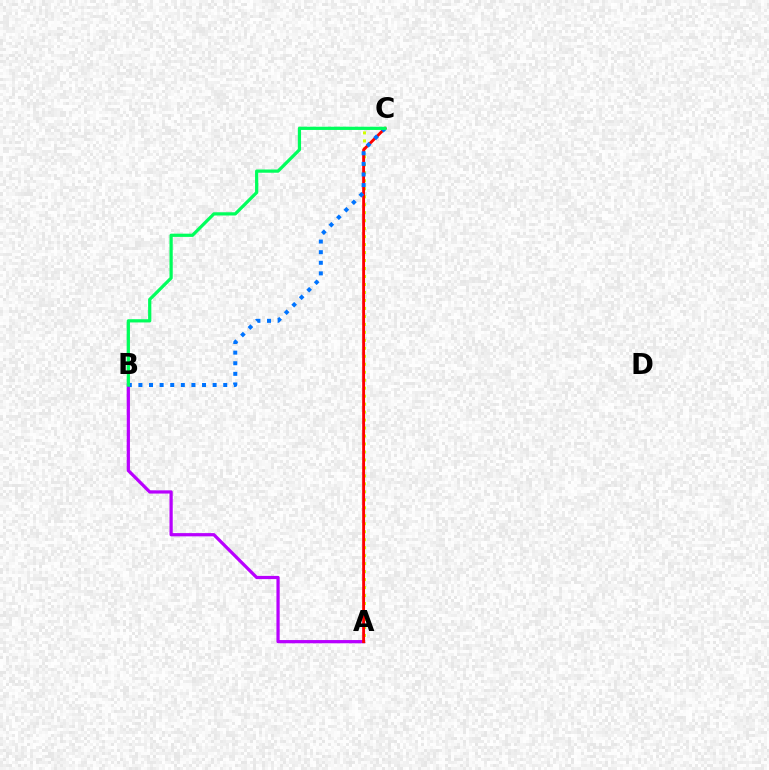{('A', 'C'): [{'color': '#d1ff00', 'line_style': 'dotted', 'thickness': 2.17}, {'color': '#ff0000', 'line_style': 'solid', 'thickness': 2.07}], ('A', 'B'): [{'color': '#b900ff', 'line_style': 'solid', 'thickness': 2.33}], ('B', 'C'): [{'color': '#0074ff', 'line_style': 'dotted', 'thickness': 2.88}, {'color': '#00ff5c', 'line_style': 'solid', 'thickness': 2.33}]}